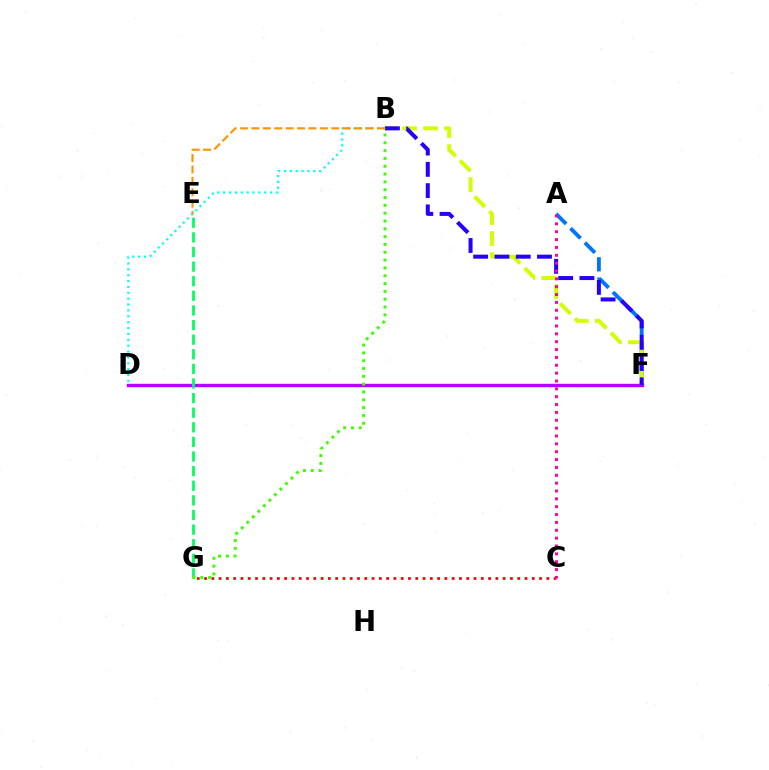{('D', 'F'): [{'color': '#b900ff', 'line_style': 'solid', 'thickness': 2.44}], ('C', 'G'): [{'color': '#ff0000', 'line_style': 'dotted', 'thickness': 1.98}], ('A', 'F'): [{'color': '#0074ff', 'line_style': 'dashed', 'thickness': 2.76}], ('B', 'F'): [{'color': '#d1ff00', 'line_style': 'dashed', 'thickness': 2.84}, {'color': '#2500ff', 'line_style': 'dashed', 'thickness': 2.89}], ('B', 'D'): [{'color': '#00fff6', 'line_style': 'dotted', 'thickness': 1.6}], ('E', 'G'): [{'color': '#00ff5c', 'line_style': 'dashed', 'thickness': 1.98}], ('A', 'C'): [{'color': '#ff00ac', 'line_style': 'dotted', 'thickness': 2.13}], ('B', 'E'): [{'color': '#ff9400', 'line_style': 'dashed', 'thickness': 1.55}], ('B', 'G'): [{'color': '#3dff00', 'line_style': 'dotted', 'thickness': 2.12}]}